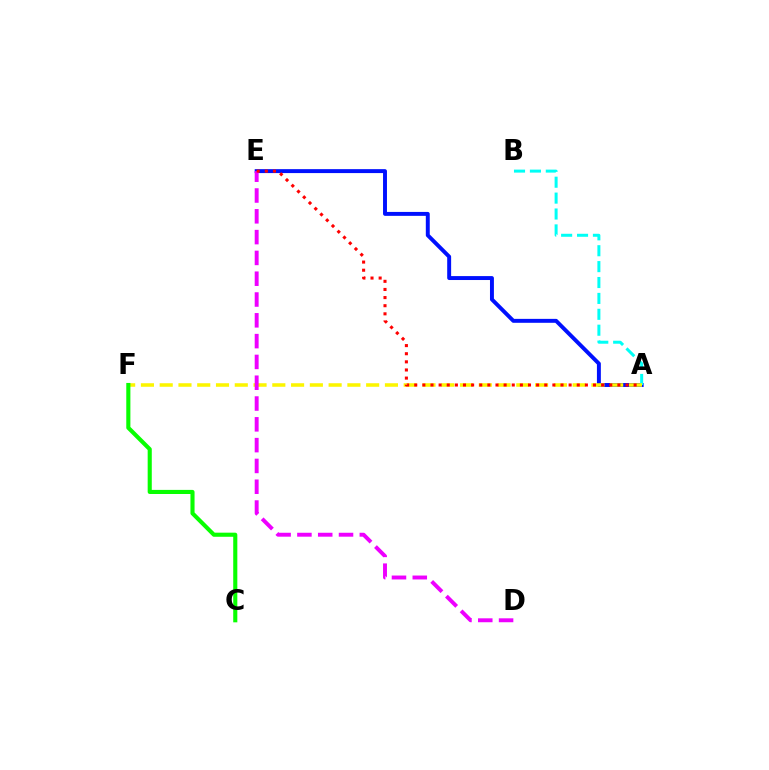{('A', 'E'): [{'color': '#0010ff', 'line_style': 'solid', 'thickness': 2.83}, {'color': '#ff0000', 'line_style': 'dotted', 'thickness': 2.21}], ('A', 'B'): [{'color': '#00fff6', 'line_style': 'dashed', 'thickness': 2.16}], ('A', 'F'): [{'color': '#fcf500', 'line_style': 'dashed', 'thickness': 2.55}], ('C', 'F'): [{'color': '#08ff00', 'line_style': 'solid', 'thickness': 2.95}], ('D', 'E'): [{'color': '#ee00ff', 'line_style': 'dashed', 'thickness': 2.83}]}